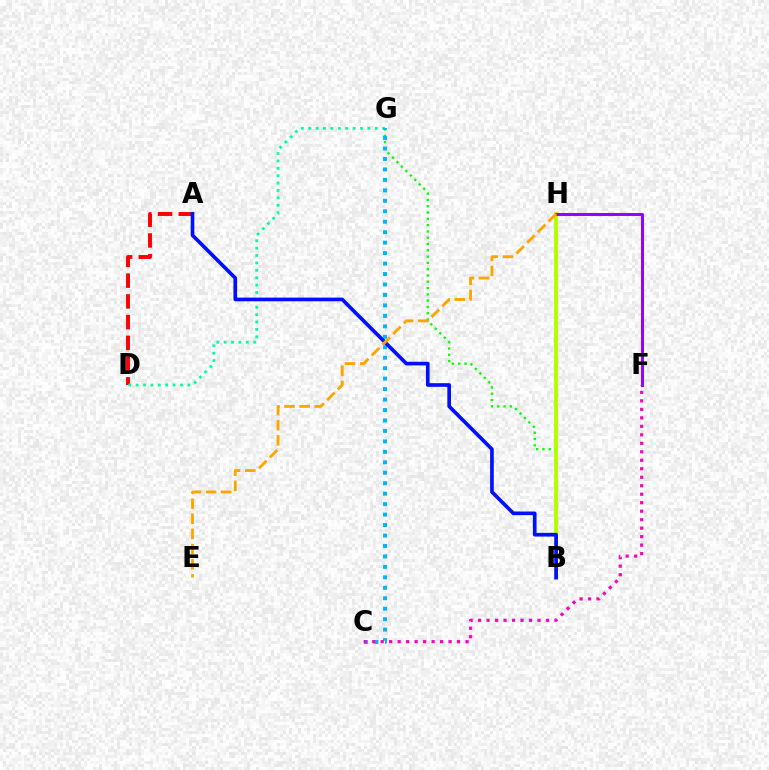{('A', 'D'): [{'color': '#ff0000', 'line_style': 'dashed', 'thickness': 2.82}], ('B', 'G'): [{'color': '#08ff00', 'line_style': 'dotted', 'thickness': 1.71}], ('D', 'G'): [{'color': '#00ff9d', 'line_style': 'dotted', 'thickness': 2.01}], ('B', 'H'): [{'color': '#b3ff00', 'line_style': 'solid', 'thickness': 2.83}], ('C', 'G'): [{'color': '#00b5ff', 'line_style': 'dotted', 'thickness': 2.84}], ('F', 'H'): [{'color': '#9b00ff', 'line_style': 'solid', 'thickness': 2.17}], ('A', 'B'): [{'color': '#0010ff', 'line_style': 'solid', 'thickness': 2.64}], ('C', 'F'): [{'color': '#ff00bd', 'line_style': 'dotted', 'thickness': 2.31}], ('E', 'H'): [{'color': '#ffa500', 'line_style': 'dashed', 'thickness': 2.06}]}